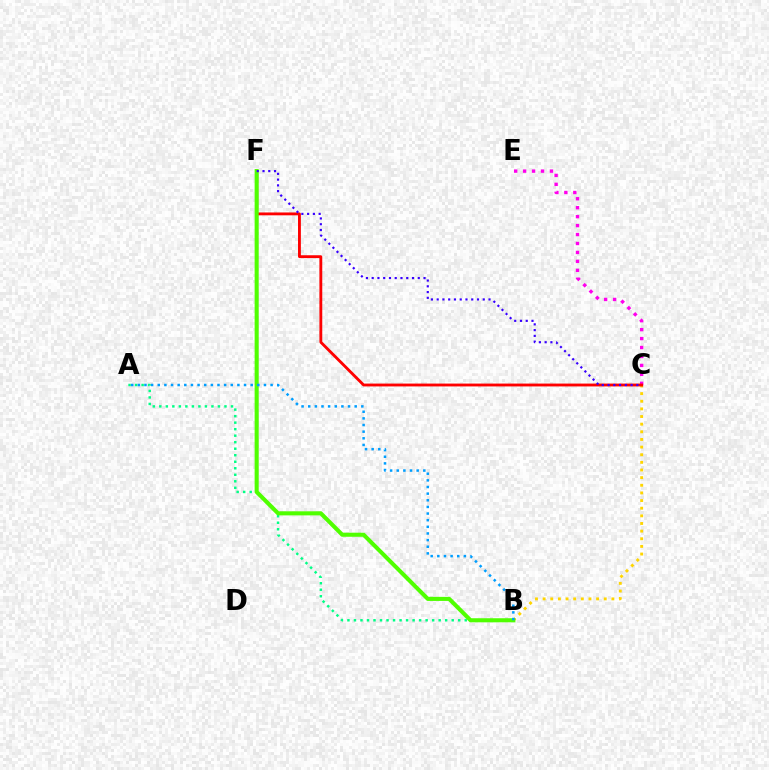{('C', 'E'): [{'color': '#ff00ed', 'line_style': 'dotted', 'thickness': 2.43}], ('B', 'C'): [{'color': '#ffd500', 'line_style': 'dotted', 'thickness': 2.08}], ('C', 'F'): [{'color': '#ff0000', 'line_style': 'solid', 'thickness': 2.05}, {'color': '#3700ff', 'line_style': 'dotted', 'thickness': 1.56}], ('A', 'B'): [{'color': '#00ff86', 'line_style': 'dotted', 'thickness': 1.77}, {'color': '#009eff', 'line_style': 'dotted', 'thickness': 1.8}], ('B', 'F'): [{'color': '#4fff00', 'line_style': 'solid', 'thickness': 2.94}]}